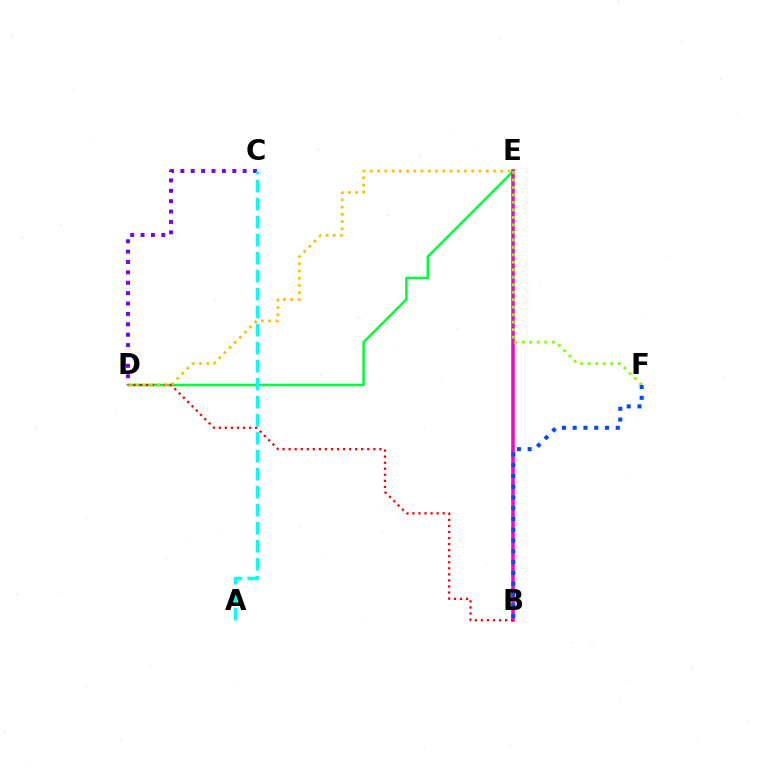{('D', 'E'): [{'color': '#00ff39', 'line_style': 'solid', 'thickness': 1.83}, {'color': '#ffbd00', 'line_style': 'dotted', 'thickness': 1.97}], ('B', 'E'): [{'color': '#ff00cf', 'line_style': 'solid', 'thickness': 2.55}], ('B', 'D'): [{'color': '#ff0000', 'line_style': 'dotted', 'thickness': 1.64}], ('C', 'D'): [{'color': '#7200ff', 'line_style': 'dotted', 'thickness': 2.82}], ('E', 'F'): [{'color': '#84ff00', 'line_style': 'dotted', 'thickness': 2.03}], ('A', 'C'): [{'color': '#00fff6', 'line_style': 'dashed', 'thickness': 2.45}], ('B', 'F'): [{'color': '#004bff', 'line_style': 'dotted', 'thickness': 2.93}]}